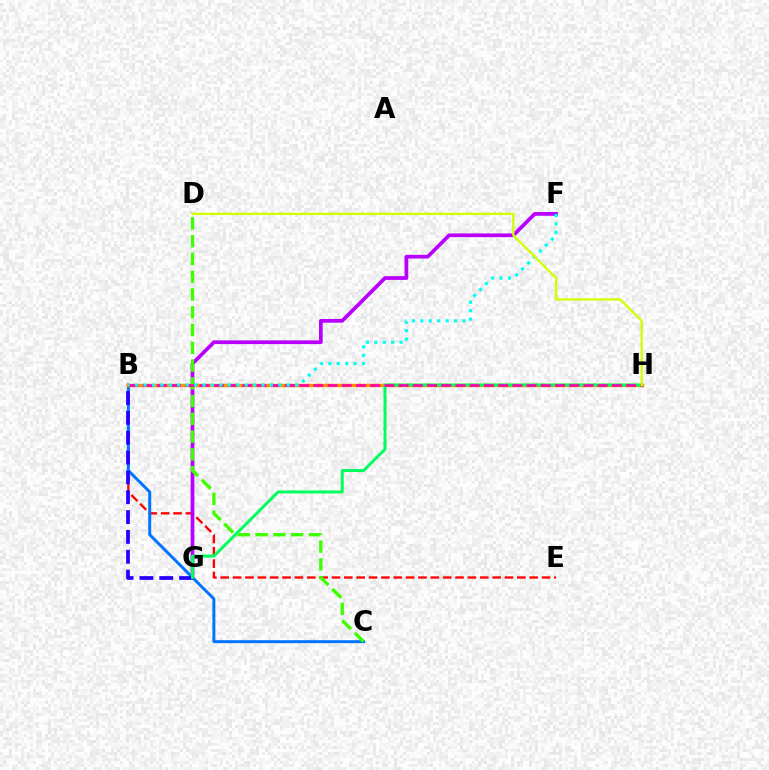{('B', 'E'): [{'color': '#ff0000', 'line_style': 'dashed', 'thickness': 1.68}], ('F', 'G'): [{'color': '#b900ff', 'line_style': 'solid', 'thickness': 2.68}], ('B', 'C'): [{'color': '#0074ff', 'line_style': 'solid', 'thickness': 2.12}], ('B', 'G'): [{'color': '#2500ff', 'line_style': 'dashed', 'thickness': 2.69}], ('B', 'H'): [{'color': '#ff9400', 'line_style': 'solid', 'thickness': 2.49}, {'color': '#ff00ac', 'line_style': 'dashed', 'thickness': 1.93}], ('C', 'D'): [{'color': '#3dff00', 'line_style': 'dashed', 'thickness': 2.41}], ('G', 'H'): [{'color': '#00ff5c', 'line_style': 'solid', 'thickness': 2.15}], ('B', 'F'): [{'color': '#00fff6', 'line_style': 'dotted', 'thickness': 2.29}], ('D', 'H'): [{'color': '#d1ff00', 'line_style': 'solid', 'thickness': 1.65}]}